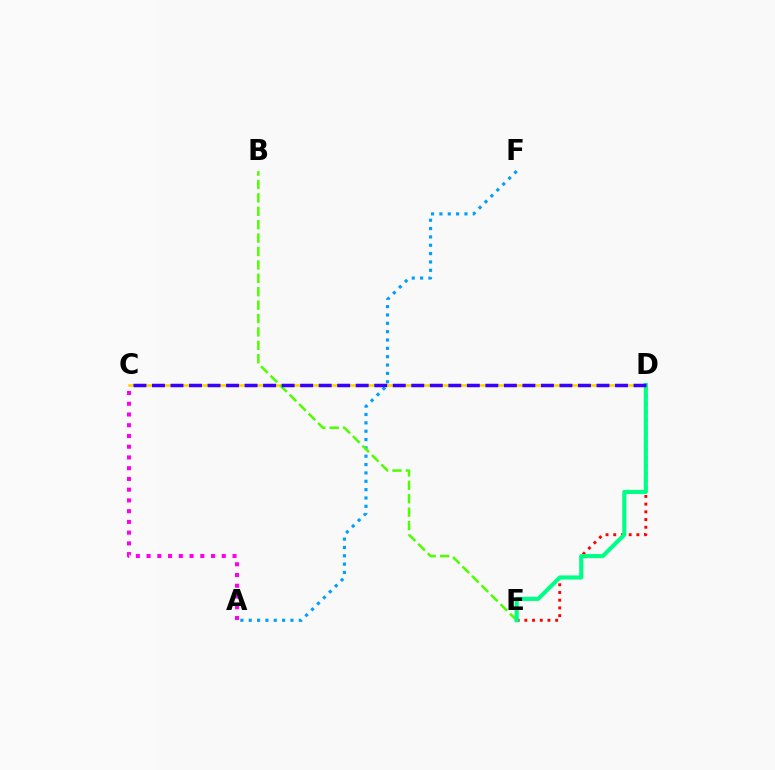{('A', 'F'): [{'color': '#009eff', 'line_style': 'dotted', 'thickness': 2.27}], ('C', 'D'): [{'color': '#ffd500', 'line_style': 'solid', 'thickness': 1.9}, {'color': '#3700ff', 'line_style': 'dashed', 'thickness': 2.52}], ('D', 'E'): [{'color': '#ff0000', 'line_style': 'dotted', 'thickness': 2.09}, {'color': '#00ff86', 'line_style': 'solid', 'thickness': 2.97}], ('B', 'E'): [{'color': '#4fff00', 'line_style': 'dashed', 'thickness': 1.82}], ('A', 'C'): [{'color': '#ff00ed', 'line_style': 'dotted', 'thickness': 2.92}]}